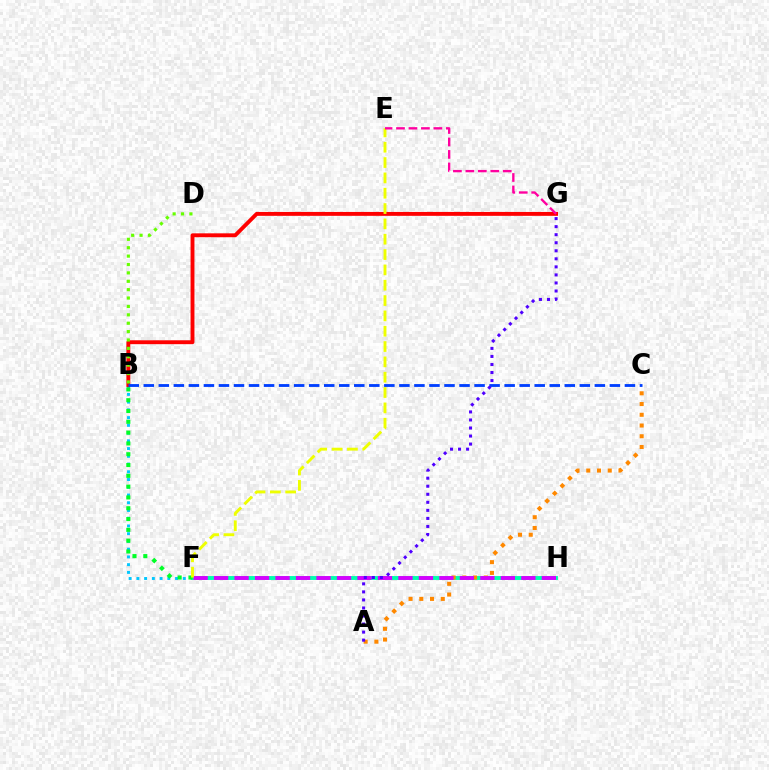{('B', 'F'): [{'color': '#00c7ff', 'line_style': 'dotted', 'thickness': 2.1}, {'color': '#00ff27', 'line_style': 'dotted', 'thickness': 2.94}], ('F', 'H'): [{'color': '#00ffaf', 'line_style': 'solid', 'thickness': 2.81}, {'color': '#d600ff', 'line_style': 'dashed', 'thickness': 2.78}], ('A', 'C'): [{'color': '#ff8800', 'line_style': 'dotted', 'thickness': 2.92}], ('B', 'G'): [{'color': '#ff0000', 'line_style': 'solid', 'thickness': 2.8}], ('B', 'C'): [{'color': '#003fff', 'line_style': 'dashed', 'thickness': 2.04}], ('B', 'D'): [{'color': '#66ff00', 'line_style': 'dotted', 'thickness': 2.28}], ('E', 'F'): [{'color': '#eeff00', 'line_style': 'dashed', 'thickness': 2.08}], ('E', 'G'): [{'color': '#ff00a0', 'line_style': 'dashed', 'thickness': 1.69}], ('A', 'G'): [{'color': '#4f00ff', 'line_style': 'dotted', 'thickness': 2.19}]}